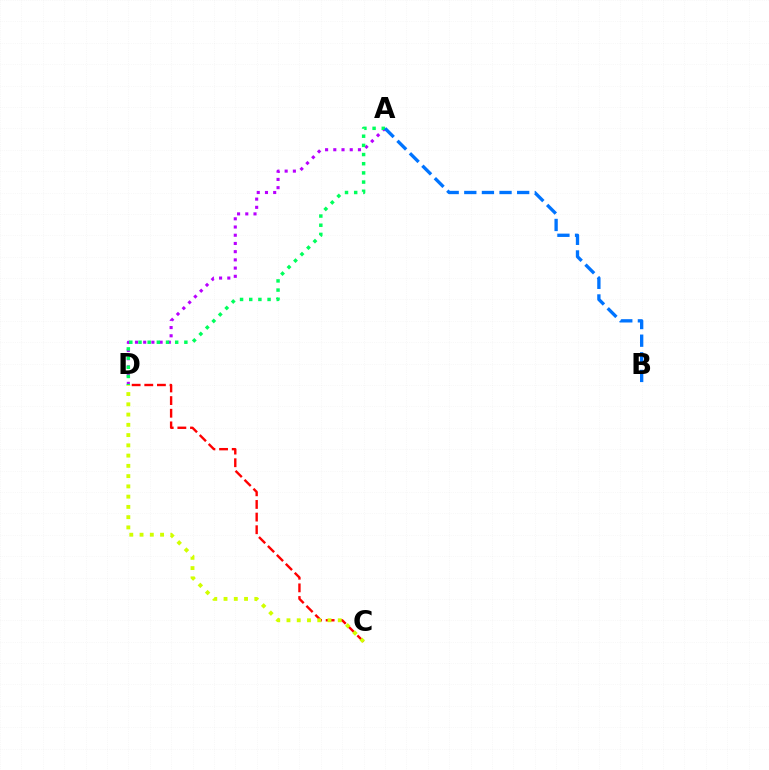{('A', 'D'): [{'color': '#b900ff', 'line_style': 'dotted', 'thickness': 2.23}, {'color': '#00ff5c', 'line_style': 'dotted', 'thickness': 2.49}], ('A', 'B'): [{'color': '#0074ff', 'line_style': 'dashed', 'thickness': 2.39}], ('C', 'D'): [{'color': '#ff0000', 'line_style': 'dashed', 'thickness': 1.72}, {'color': '#d1ff00', 'line_style': 'dotted', 'thickness': 2.79}]}